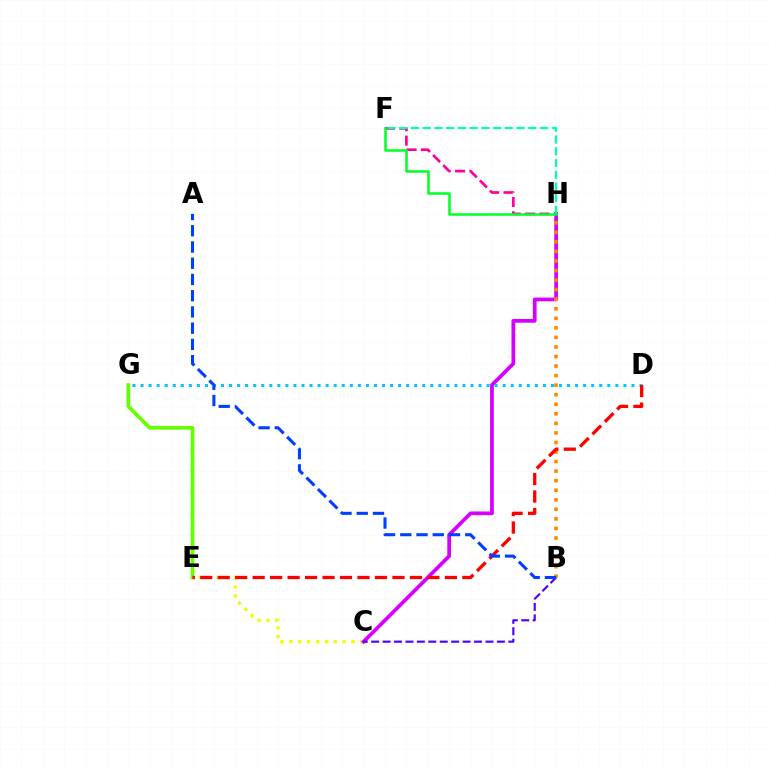{('C', 'E'): [{'color': '#eeff00', 'line_style': 'dotted', 'thickness': 2.41}], ('F', 'H'): [{'color': '#ff00a0', 'line_style': 'dashed', 'thickness': 1.95}, {'color': '#00ffaf', 'line_style': 'dashed', 'thickness': 1.59}, {'color': '#00ff27', 'line_style': 'solid', 'thickness': 1.81}], ('E', 'G'): [{'color': '#66ff00', 'line_style': 'solid', 'thickness': 2.64}], ('C', 'H'): [{'color': '#d600ff', 'line_style': 'solid', 'thickness': 2.7}], ('B', 'C'): [{'color': '#4f00ff', 'line_style': 'dashed', 'thickness': 1.55}], ('D', 'G'): [{'color': '#00c7ff', 'line_style': 'dotted', 'thickness': 2.19}], ('B', 'H'): [{'color': '#ff8800', 'line_style': 'dotted', 'thickness': 2.6}], ('D', 'E'): [{'color': '#ff0000', 'line_style': 'dashed', 'thickness': 2.37}], ('A', 'B'): [{'color': '#003fff', 'line_style': 'dashed', 'thickness': 2.21}]}